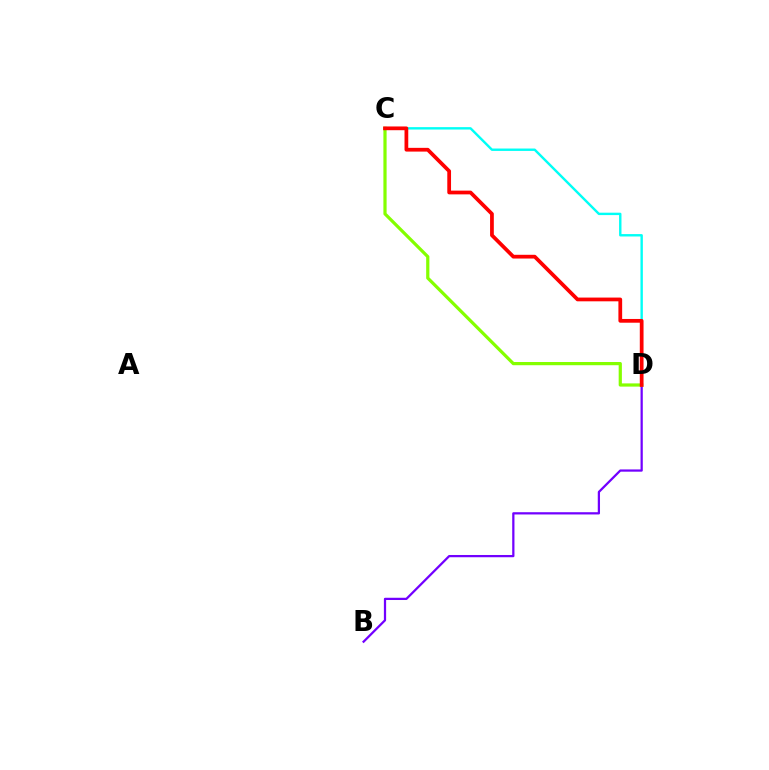{('B', 'D'): [{'color': '#7200ff', 'line_style': 'solid', 'thickness': 1.62}], ('C', 'D'): [{'color': '#84ff00', 'line_style': 'solid', 'thickness': 2.31}, {'color': '#00fff6', 'line_style': 'solid', 'thickness': 1.73}, {'color': '#ff0000', 'line_style': 'solid', 'thickness': 2.7}]}